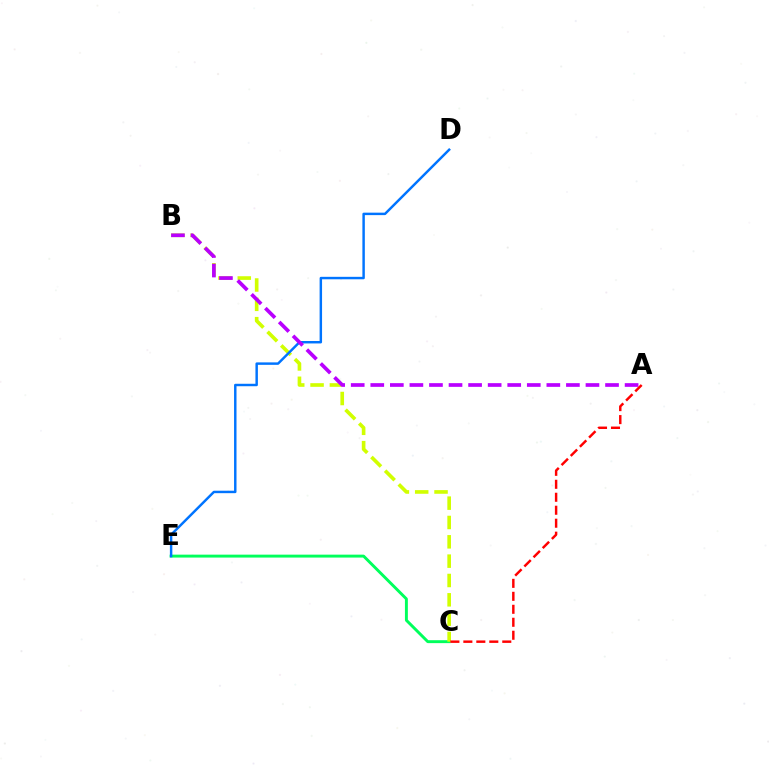{('C', 'E'): [{'color': '#00ff5c', 'line_style': 'solid', 'thickness': 2.1}], ('B', 'C'): [{'color': '#d1ff00', 'line_style': 'dashed', 'thickness': 2.63}], ('D', 'E'): [{'color': '#0074ff', 'line_style': 'solid', 'thickness': 1.77}], ('A', 'B'): [{'color': '#b900ff', 'line_style': 'dashed', 'thickness': 2.66}], ('A', 'C'): [{'color': '#ff0000', 'line_style': 'dashed', 'thickness': 1.76}]}